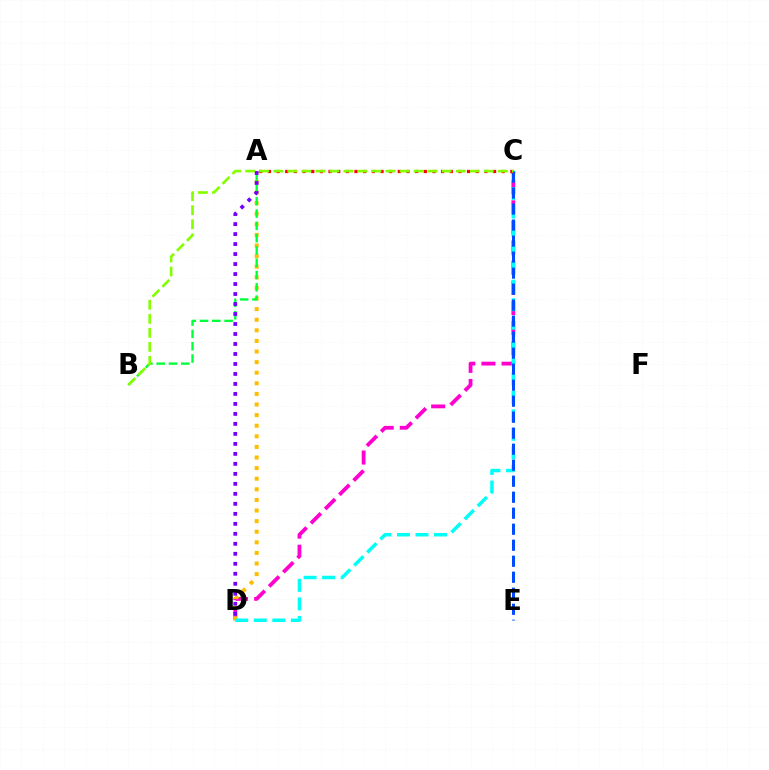{('C', 'D'): [{'color': '#ff00cf', 'line_style': 'dashed', 'thickness': 2.73}, {'color': '#00fff6', 'line_style': 'dashed', 'thickness': 2.52}], ('A', 'D'): [{'color': '#ffbd00', 'line_style': 'dotted', 'thickness': 2.88}, {'color': '#7200ff', 'line_style': 'dotted', 'thickness': 2.71}], ('C', 'E'): [{'color': '#004bff', 'line_style': 'dashed', 'thickness': 2.17}], ('A', 'B'): [{'color': '#00ff39', 'line_style': 'dashed', 'thickness': 1.67}], ('A', 'C'): [{'color': '#ff0000', 'line_style': 'dotted', 'thickness': 2.35}], ('B', 'C'): [{'color': '#84ff00', 'line_style': 'dashed', 'thickness': 1.91}]}